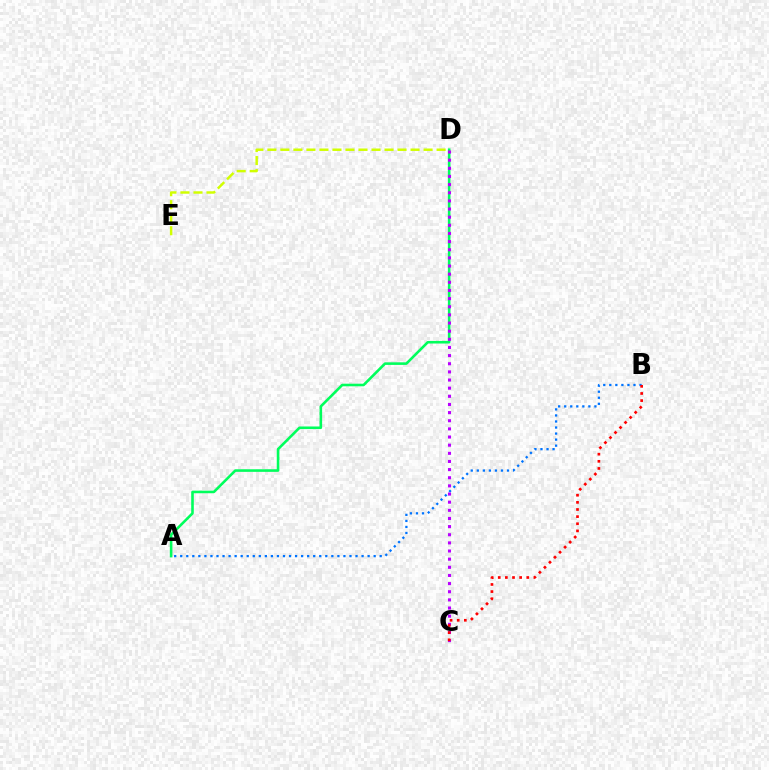{('A', 'B'): [{'color': '#0074ff', 'line_style': 'dotted', 'thickness': 1.64}], ('A', 'D'): [{'color': '#00ff5c', 'line_style': 'solid', 'thickness': 1.87}], ('C', 'D'): [{'color': '#b900ff', 'line_style': 'dotted', 'thickness': 2.21}], ('B', 'C'): [{'color': '#ff0000', 'line_style': 'dotted', 'thickness': 1.94}], ('D', 'E'): [{'color': '#d1ff00', 'line_style': 'dashed', 'thickness': 1.77}]}